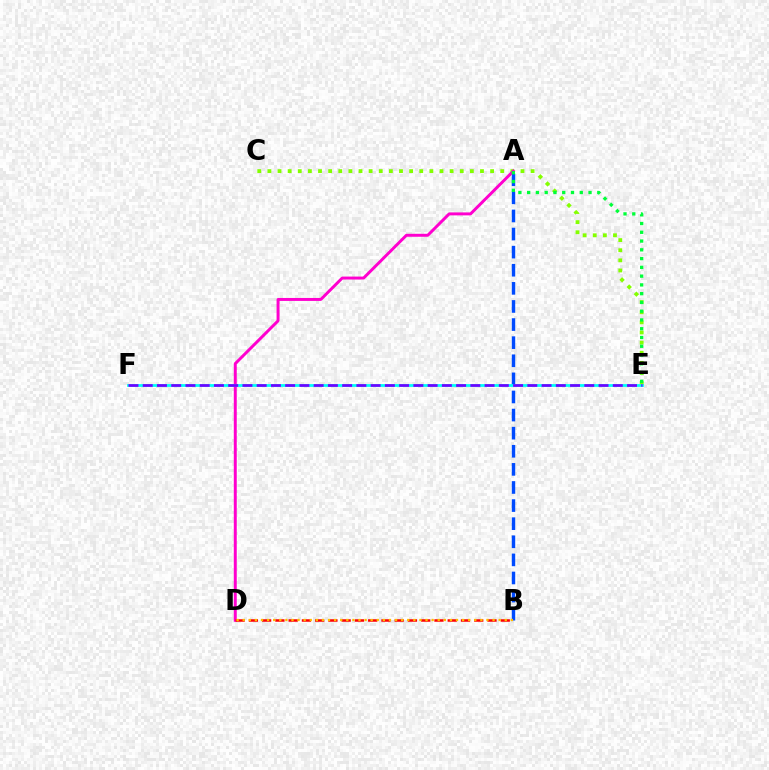{('C', 'E'): [{'color': '#84ff00', 'line_style': 'dotted', 'thickness': 2.75}], ('A', 'B'): [{'color': '#004bff', 'line_style': 'dashed', 'thickness': 2.46}], ('A', 'D'): [{'color': '#ff00cf', 'line_style': 'solid', 'thickness': 2.13}], ('A', 'E'): [{'color': '#00ff39', 'line_style': 'dotted', 'thickness': 2.38}], ('B', 'D'): [{'color': '#ff0000', 'line_style': 'dashed', 'thickness': 1.8}, {'color': '#ffbd00', 'line_style': 'dotted', 'thickness': 1.66}], ('E', 'F'): [{'color': '#00fff6', 'line_style': 'solid', 'thickness': 1.99}, {'color': '#7200ff', 'line_style': 'dashed', 'thickness': 1.94}]}